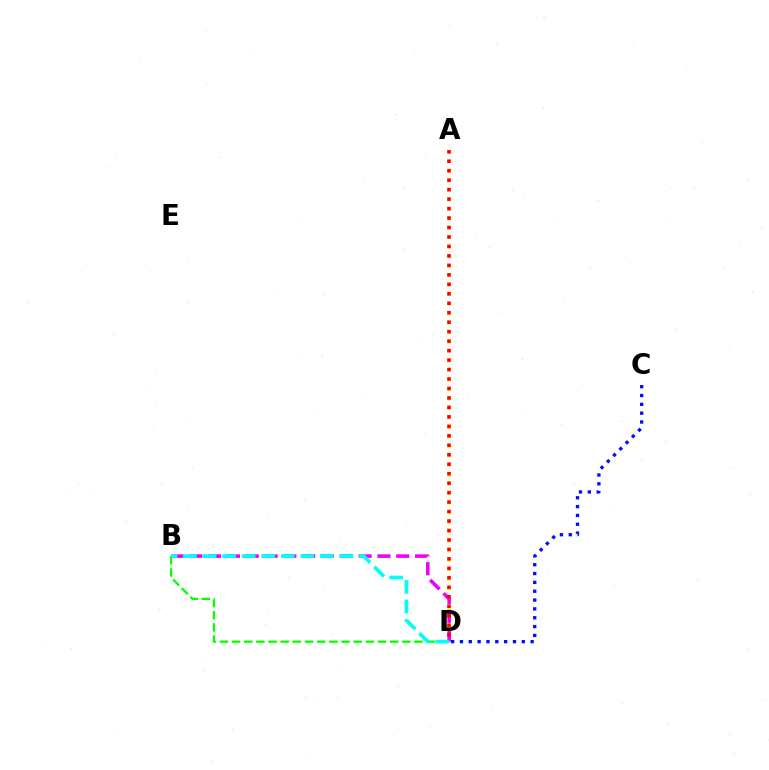{('B', 'D'): [{'color': '#08ff00', 'line_style': 'dashed', 'thickness': 1.65}, {'color': '#ee00ff', 'line_style': 'dashed', 'thickness': 2.56}, {'color': '#00fff6', 'line_style': 'dashed', 'thickness': 2.66}], ('A', 'D'): [{'color': '#fcf500', 'line_style': 'dotted', 'thickness': 2.58}, {'color': '#ff0000', 'line_style': 'dotted', 'thickness': 2.57}], ('C', 'D'): [{'color': '#0010ff', 'line_style': 'dotted', 'thickness': 2.4}]}